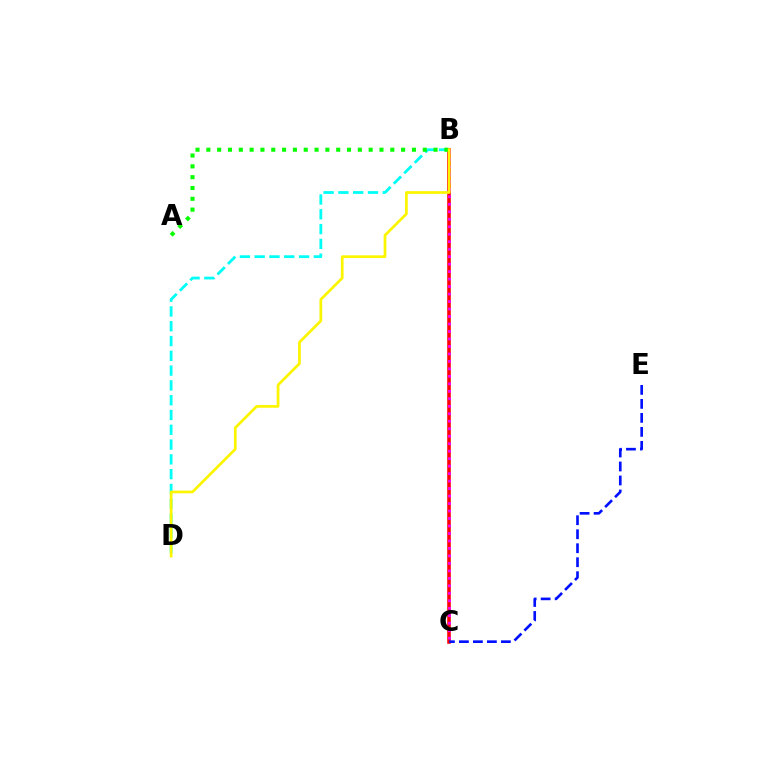{('B', 'D'): [{'color': '#00fff6', 'line_style': 'dashed', 'thickness': 2.01}, {'color': '#fcf500', 'line_style': 'solid', 'thickness': 1.96}], ('B', 'C'): [{'color': '#ff0000', 'line_style': 'solid', 'thickness': 2.57}, {'color': '#ee00ff', 'line_style': 'dotted', 'thickness': 2.03}], ('A', 'B'): [{'color': '#08ff00', 'line_style': 'dotted', 'thickness': 2.94}], ('C', 'E'): [{'color': '#0010ff', 'line_style': 'dashed', 'thickness': 1.9}]}